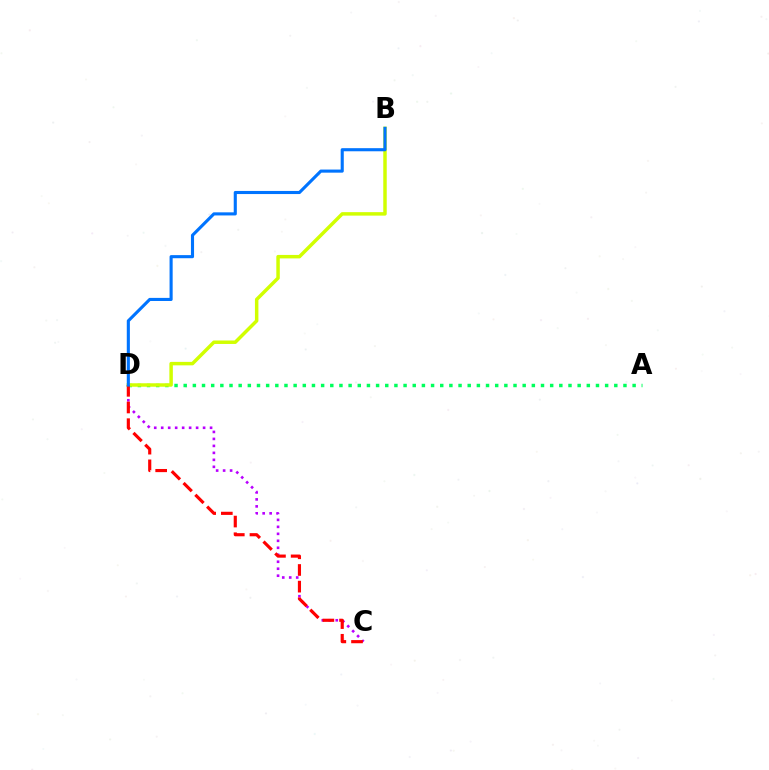{('A', 'D'): [{'color': '#00ff5c', 'line_style': 'dotted', 'thickness': 2.49}], ('C', 'D'): [{'color': '#b900ff', 'line_style': 'dotted', 'thickness': 1.9}, {'color': '#ff0000', 'line_style': 'dashed', 'thickness': 2.27}], ('B', 'D'): [{'color': '#d1ff00', 'line_style': 'solid', 'thickness': 2.5}, {'color': '#0074ff', 'line_style': 'solid', 'thickness': 2.23}]}